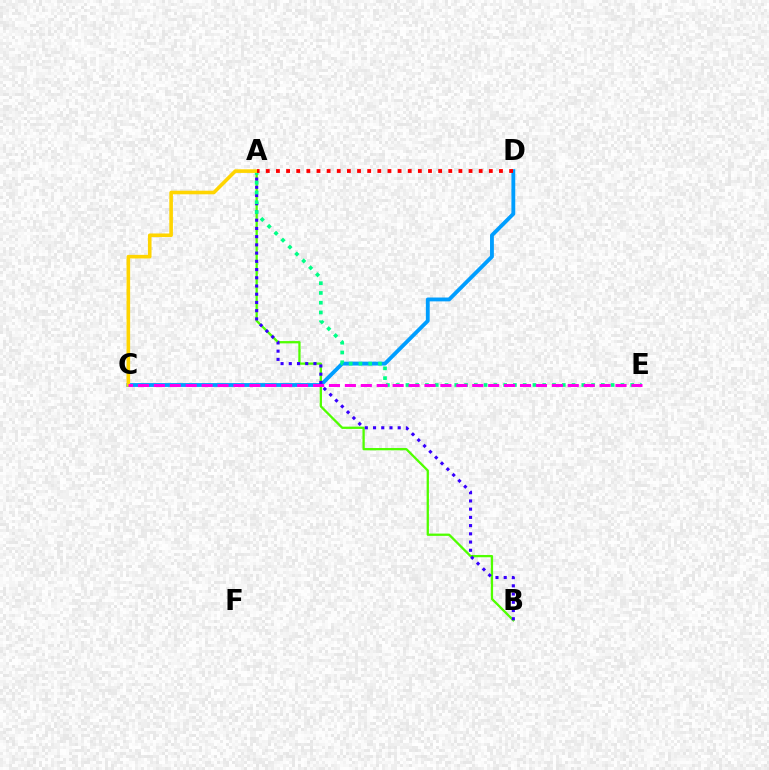{('A', 'B'): [{'color': '#4fff00', 'line_style': 'solid', 'thickness': 1.65}, {'color': '#3700ff', 'line_style': 'dotted', 'thickness': 2.23}], ('C', 'D'): [{'color': '#009eff', 'line_style': 'solid', 'thickness': 2.77}], ('A', 'E'): [{'color': '#00ff86', 'line_style': 'dotted', 'thickness': 2.65}], ('A', 'C'): [{'color': '#ffd500', 'line_style': 'solid', 'thickness': 2.6}], ('C', 'E'): [{'color': '#ff00ed', 'line_style': 'dashed', 'thickness': 2.16}], ('A', 'D'): [{'color': '#ff0000', 'line_style': 'dotted', 'thickness': 2.75}]}